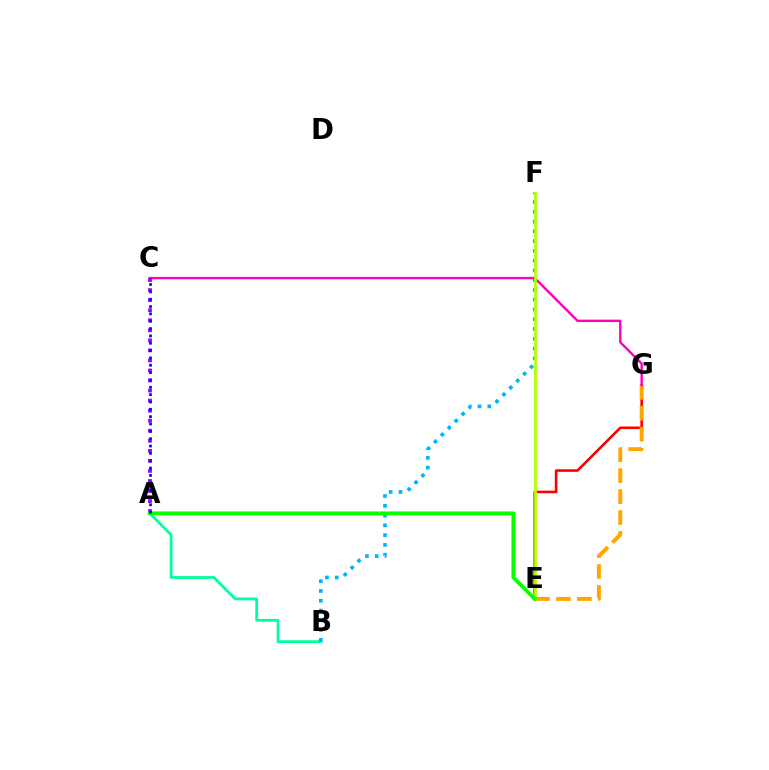{('A', 'B'): [{'color': '#00ff9d', 'line_style': 'solid', 'thickness': 2.01}], ('E', 'G'): [{'color': '#ff0000', 'line_style': 'solid', 'thickness': 1.87}, {'color': '#ffa500', 'line_style': 'dashed', 'thickness': 2.85}], ('B', 'F'): [{'color': '#00b5ff', 'line_style': 'dotted', 'thickness': 2.65}], ('C', 'G'): [{'color': '#ff00bd', 'line_style': 'solid', 'thickness': 1.72}], ('A', 'C'): [{'color': '#9b00ff', 'line_style': 'dotted', 'thickness': 2.73}, {'color': '#0010ff', 'line_style': 'dotted', 'thickness': 1.99}], ('E', 'F'): [{'color': '#b3ff00', 'line_style': 'solid', 'thickness': 1.98}], ('A', 'E'): [{'color': '#08ff00', 'line_style': 'solid', 'thickness': 2.71}]}